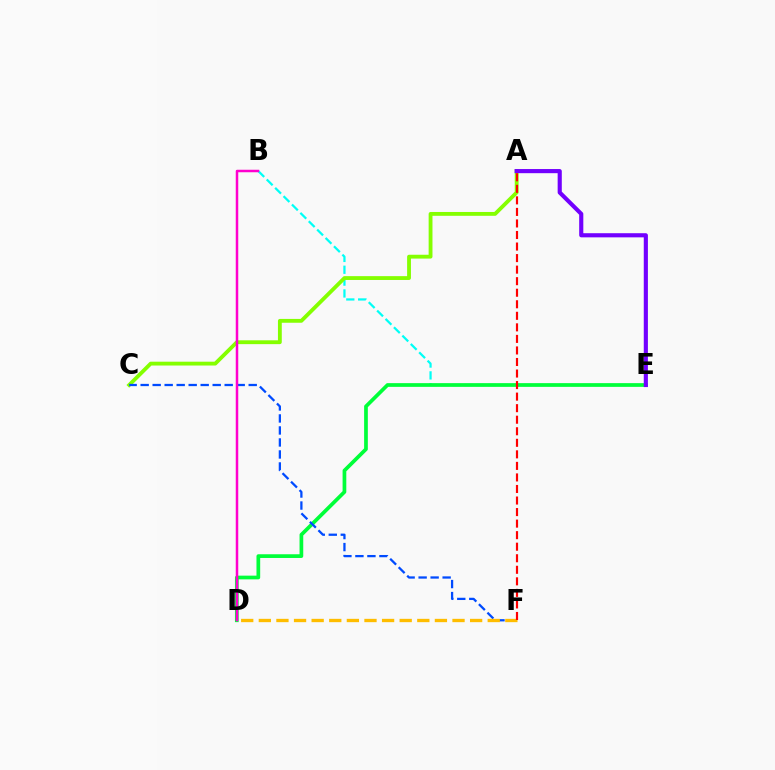{('B', 'E'): [{'color': '#00fff6', 'line_style': 'dashed', 'thickness': 1.61}], ('D', 'E'): [{'color': '#00ff39', 'line_style': 'solid', 'thickness': 2.67}], ('A', 'C'): [{'color': '#84ff00', 'line_style': 'solid', 'thickness': 2.76}], ('C', 'F'): [{'color': '#004bff', 'line_style': 'dashed', 'thickness': 1.63}], ('D', 'F'): [{'color': '#ffbd00', 'line_style': 'dashed', 'thickness': 2.39}], ('A', 'E'): [{'color': '#7200ff', 'line_style': 'solid', 'thickness': 2.98}], ('A', 'F'): [{'color': '#ff0000', 'line_style': 'dashed', 'thickness': 1.57}], ('B', 'D'): [{'color': '#ff00cf', 'line_style': 'solid', 'thickness': 1.8}]}